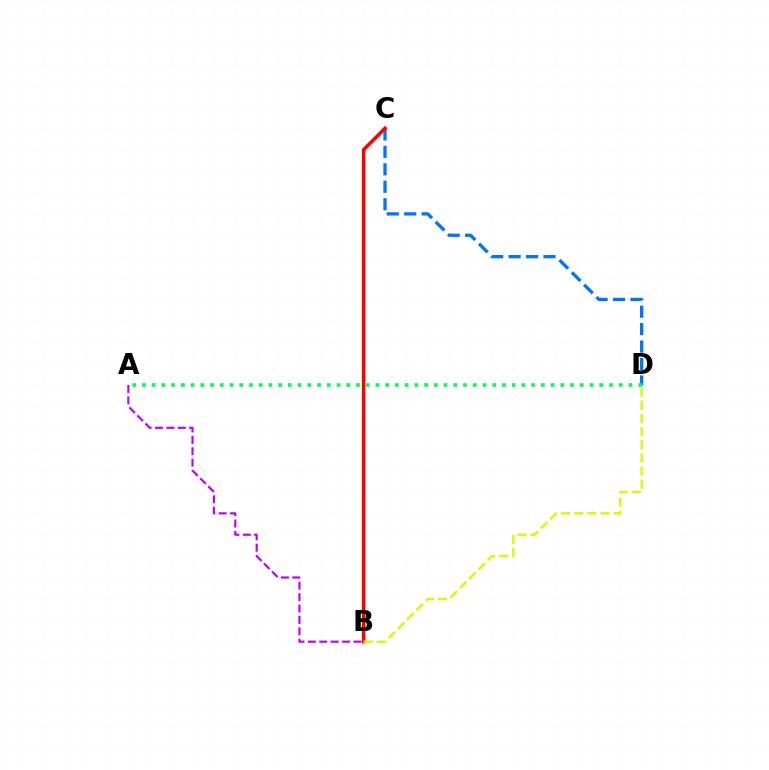{('C', 'D'): [{'color': '#0074ff', 'line_style': 'dashed', 'thickness': 2.37}], ('A', 'D'): [{'color': '#00ff5c', 'line_style': 'dotted', 'thickness': 2.64}], ('A', 'B'): [{'color': '#b900ff', 'line_style': 'dashed', 'thickness': 1.55}], ('B', 'C'): [{'color': '#ff0000', 'line_style': 'solid', 'thickness': 2.54}], ('B', 'D'): [{'color': '#d1ff00', 'line_style': 'dashed', 'thickness': 1.79}]}